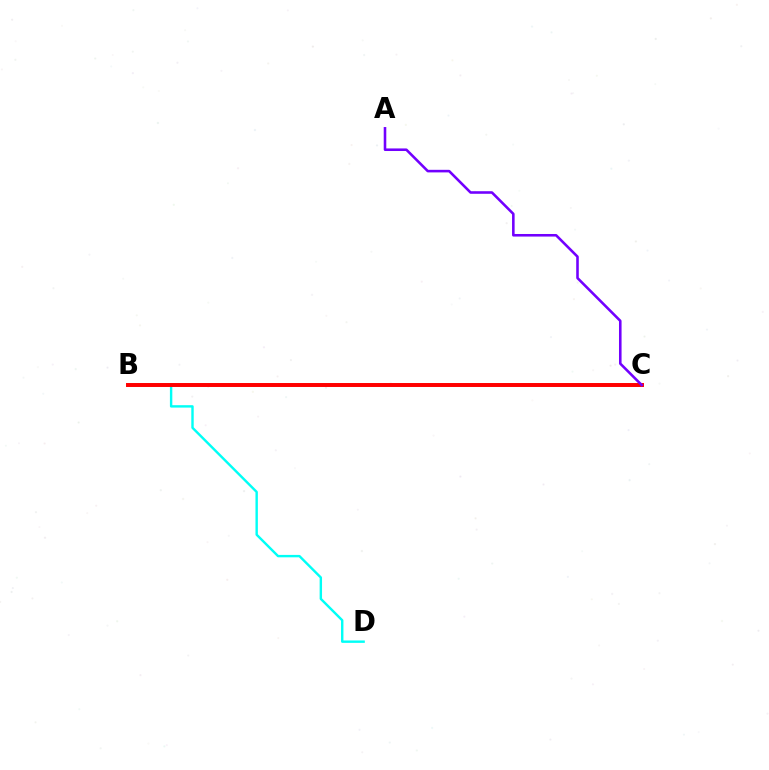{('B', 'C'): [{'color': '#84ff00', 'line_style': 'dotted', 'thickness': 1.7}, {'color': '#ff0000', 'line_style': 'solid', 'thickness': 2.85}], ('B', 'D'): [{'color': '#00fff6', 'line_style': 'solid', 'thickness': 1.74}], ('A', 'C'): [{'color': '#7200ff', 'line_style': 'solid', 'thickness': 1.86}]}